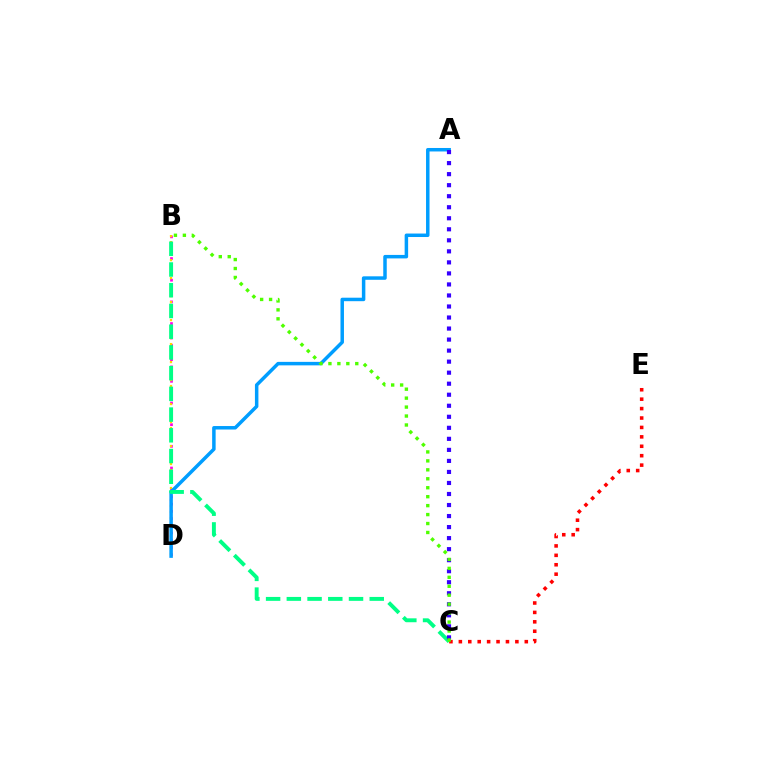{('B', 'D'): [{'color': '#ff00ed', 'line_style': 'dotted', 'thickness': 1.96}, {'color': '#ffd500', 'line_style': 'dotted', 'thickness': 1.63}], ('C', 'E'): [{'color': '#ff0000', 'line_style': 'dotted', 'thickness': 2.56}], ('A', 'D'): [{'color': '#009eff', 'line_style': 'solid', 'thickness': 2.51}], ('B', 'C'): [{'color': '#00ff86', 'line_style': 'dashed', 'thickness': 2.82}, {'color': '#4fff00', 'line_style': 'dotted', 'thickness': 2.43}], ('A', 'C'): [{'color': '#3700ff', 'line_style': 'dotted', 'thickness': 3.0}]}